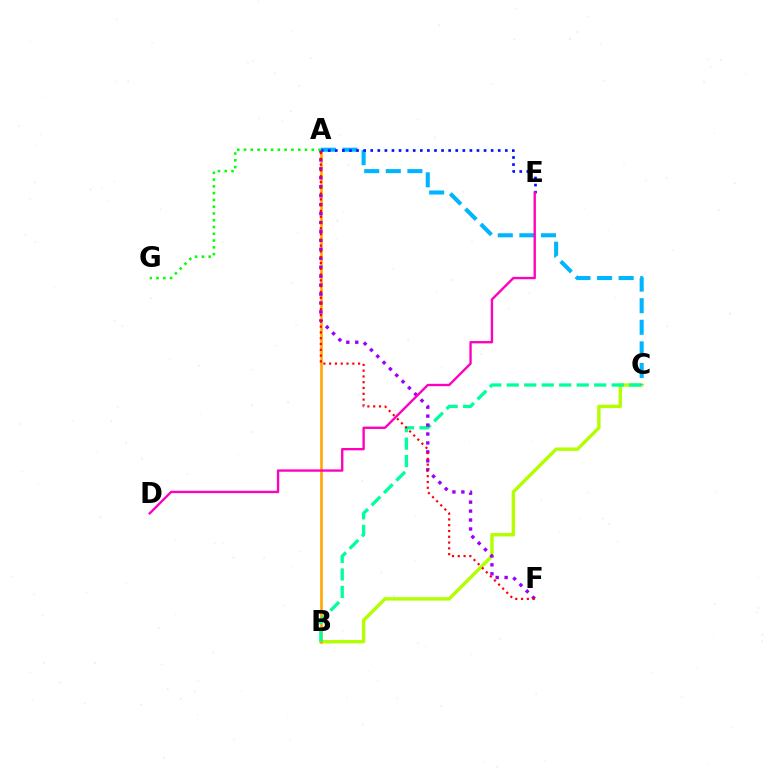{('B', 'C'): [{'color': '#b3ff00', 'line_style': 'solid', 'thickness': 2.44}, {'color': '#00ff9d', 'line_style': 'dashed', 'thickness': 2.38}], ('A', 'B'): [{'color': '#ffa500', 'line_style': 'solid', 'thickness': 1.88}], ('A', 'C'): [{'color': '#00b5ff', 'line_style': 'dashed', 'thickness': 2.93}], ('A', 'E'): [{'color': '#0010ff', 'line_style': 'dotted', 'thickness': 1.92}], ('A', 'F'): [{'color': '#9b00ff', 'line_style': 'dotted', 'thickness': 2.43}, {'color': '#ff0000', 'line_style': 'dotted', 'thickness': 1.57}], ('D', 'E'): [{'color': '#ff00bd', 'line_style': 'solid', 'thickness': 1.7}], ('A', 'G'): [{'color': '#08ff00', 'line_style': 'dotted', 'thickness': 1.84}]}